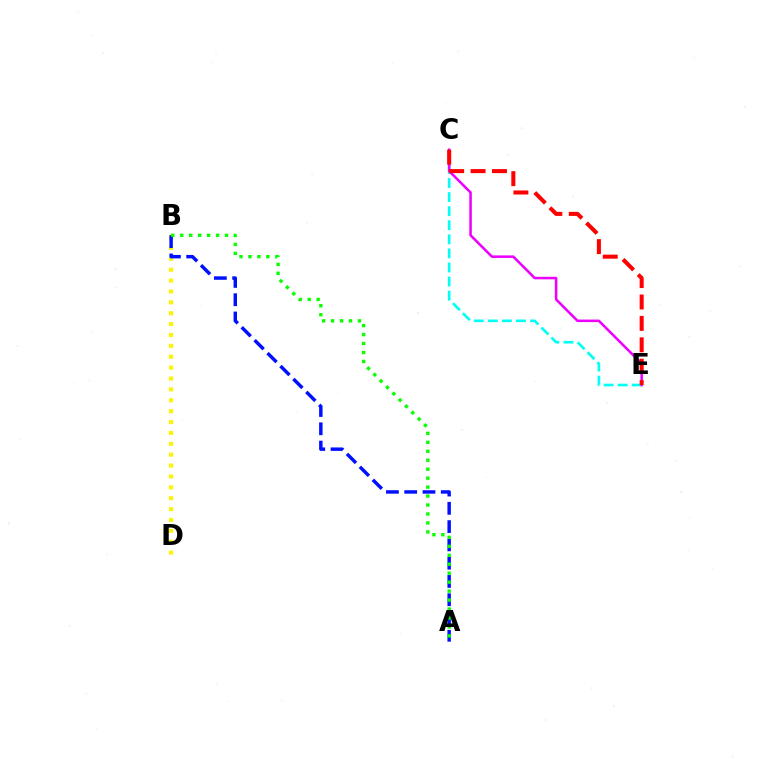{('C', 'E'): [{'color': '#00fff6', 'line_style': 'dashed', 'thickness': 1.91}, {'color': '#ee00ff', 'line_style': 'solid', 'thickness': 1.83}, {'color': '#ff0000', 'line_style': 'dashed', 'thickness': 2.91}], ('B', 'D'): [{'color': '#fcf500', 'line_style': 'dotted', 'thickness': 2.96}], ('A', 'B'): [{'color': '#0010ff', 'line_style': 'dashed', 'thickness': 2.48}, {'color': '#08ff00', 'line_style': 'dotted', 'thickness': 2.43}]}